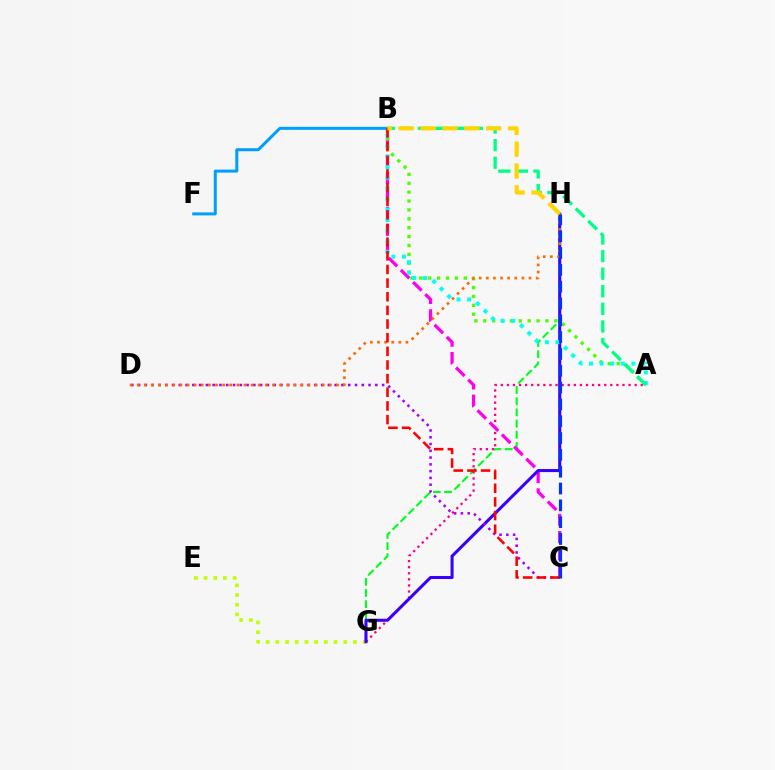{('E', 'G'): [{'color': '#bfff00', 'line_style': 'dotted', 'thickness': 2.64}], ('G', 'H'): [{'color': '#00ff1b', 'line_style': 'dashed', 'thickness': 1.52}, {'color': '#3700ff', 'line_style': 'solid', 'thickness': 2.19}], ('A', 'G'): [{'color': '#ff0082', 'line_style': 'dotted', 'thickness': 1.65}], ('B', 'C'): [{'color': '#ff00ed', 'line_style': 'dashed', 'thickness': 2.34}, {'color': '#ff0000', 'line_style': 'dashed', 'thickness': 1.85}], ('A', 'B'): [{'color': '#4fff00', 'line_style': 'dotted', 'thickness': 2.41}, {'color': '#00fff6', 'line_style': 'dotted', 'thickness': 2.88}, {'color': '#00ff86', 'line_style': 'dashed', 'thickness': 2.39}], ('B', 'F'): [{'color': '#009eff', 'line_style': 'solid', 'thickness': 2.16}], ('C', 'D'): [{'color': '#a700ff', 'line_style': 'dotted', 'thickness': 1.84}], ('D', 'H'): [{'color': '#ff6a00', 'line_style': 'dotted', 'thickness': 1.93}], ('C', 'H'): [{'color': '#0033ff', 'line_style': 'dashed', 'thickness': 2.29}], ('B', 'H'): [{'color': '#ffd500', 'line_style': 'dashed', 'thickness': 2.97}]}